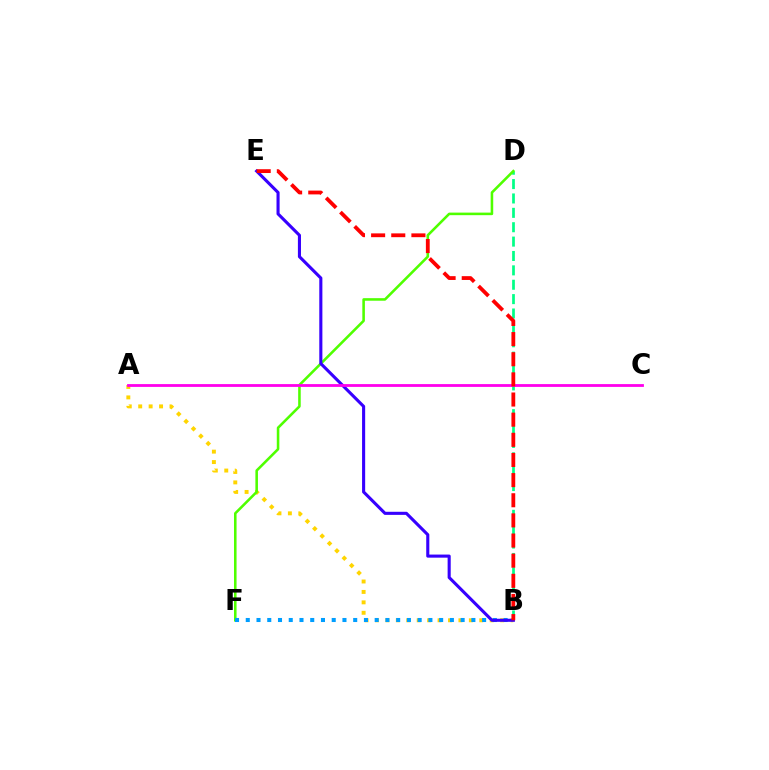{('A', 'B'): [{'color': '#ffd500', 'line_style': 'dotted', 'thickness': 2.83}], ('B', 'D'): [{'color': '#00ff86', 'line_style': 'dashed', 'thickness': 1.95}], ('D', 'F'): [{'color': '#4fff00', 'line_style': 'solid', 'thickness': 1.85}], ('B', 'F'): [{'color': '#009eff', 'line_style': 'dotted', 'thickness': 2.92}], ('B', 'E'): [{'color': '#3700ff', 'line_style': 'solid', 'thickness': 2.23}, {'color': '#ff0000', 'line_style': 'dashed', 'thickness': 2.74}], ('A', 'C'): [{'color': '#ff00ed', 'line_style': 'solid', 'thickness': 2.02}]}